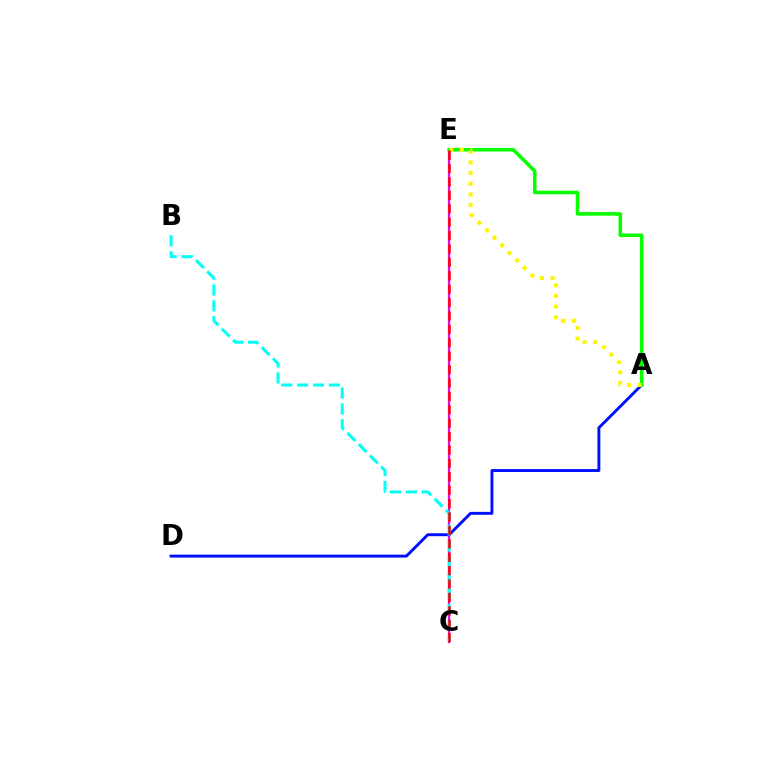{('C', 'E'): [{'color': '#ee00ff', 'line_style': 'solid', 'thickness': 1.62}, {'color': '#ff0000', 'line_style': 'dashed', 'thickness': 1.82}], ('A', 'D'): [{'color': '#0010ff', 'line_style': 'solid', 'thickness': 2.1}], ('A', 'E'): [{'color': '#08ff00', 'line_style': 'solid', 'thickness': 2.56}, {'color': '#fcf500', 'line_style': 'dotted', 'thickness': 2.9}], ('B', 'C'): [{'color': '#00fff6', 'line_style': 'dashed', 'thickness': 2.16}]}